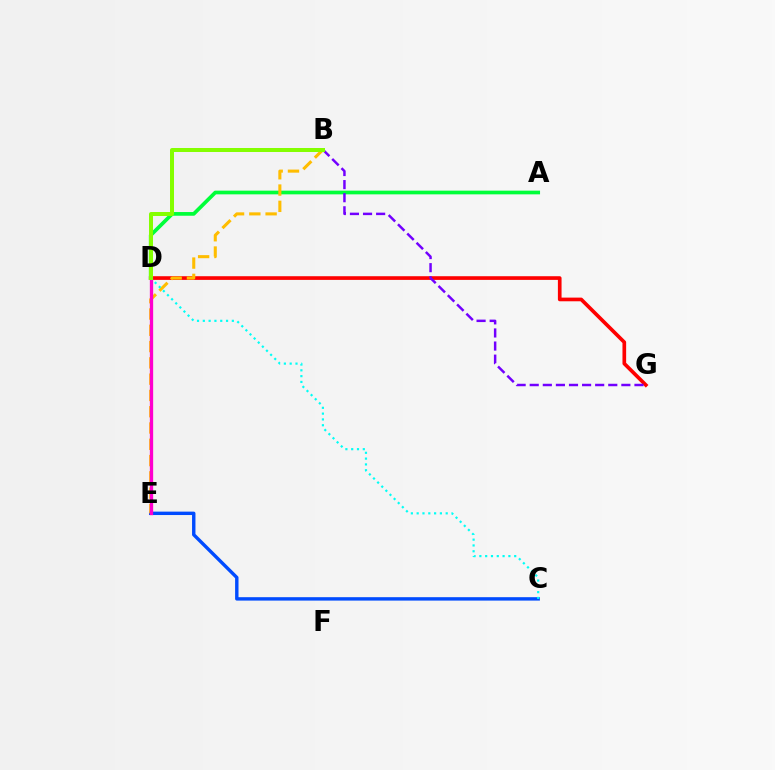{('D', 'G'): [{'color': '#ff0000', 'line_style': 'solid', 'thickness': 2.64}], ('A', 'D'): [{'color': '#00ff39', 'line_style': 'solid', 'thickness': 2.66}], ('C', 'E'): [{'color': '#004bff', 'line_style': 'solid', 'thickness': 2.45}], ('B', 'E'): [{'color': '#ffbd00', 'line_style': 'dashed', 'thickness': 2.21}], ('D', 'E'): [{'color': '#ff00cf', 'line_style': 'solid', 'thickness': 2.38}], ('B', 'G'): [{'color': '#7200ff', 'line_style': 'dashed', 'thickness': 1.78}], ('C', 'D'): [{'color': '#00fff6', 'line_style': 'dotted', 'thickness': 1.58}], ('B', 'D'): [{'color': '#84ff00', 'line_style': 'solid', 'thickness': 2.87}]}